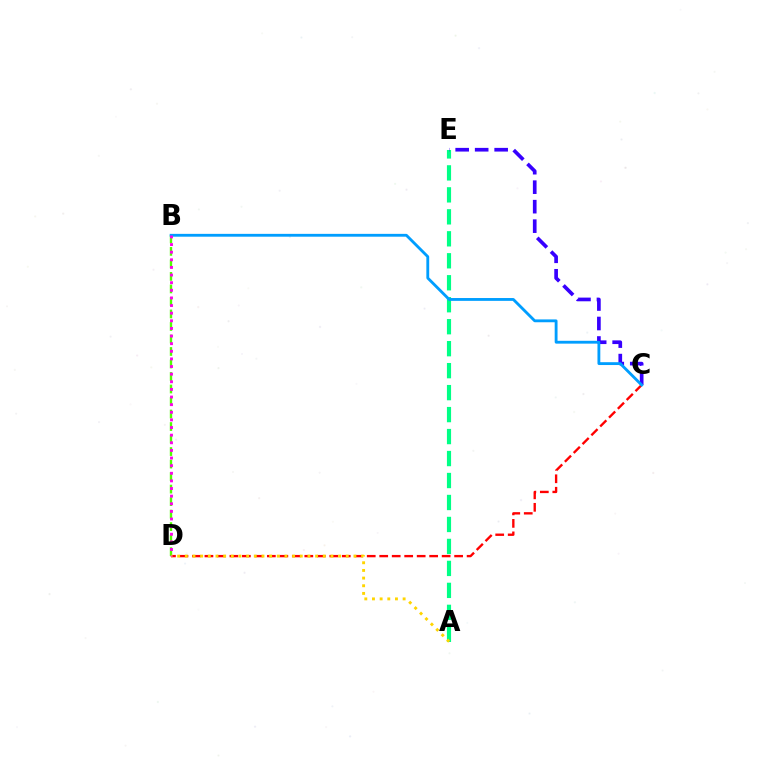{('C', 'D'): [{'color': '#ff0000', 'line_style': 'dashed', 'thickness': 1.7}], ('A', 'E'): [{'color': '#00ff86', 'line_style': 'dashed', 'thickness': 2.99}], ('B', 'D'): [{'color': '#4fff00', 'line_style': 'dashed', 'thickness': 1.7}, {'color': '#ff00ed', 'line_style': 'dotted', 'thickness': 2.07}], ('A', 'D'): [{'color': '#ffd500', 'line_style': 'dotted', 'thickness': 2.08}], ('C', 'E'): [{'color': '#3700ff', 'line_style': 'dashed', 'thickness': 2.65}], ('B', 'C'): [{'color': '#009eff', 'line_style': 'solid', 'thickness': 2.04}]}